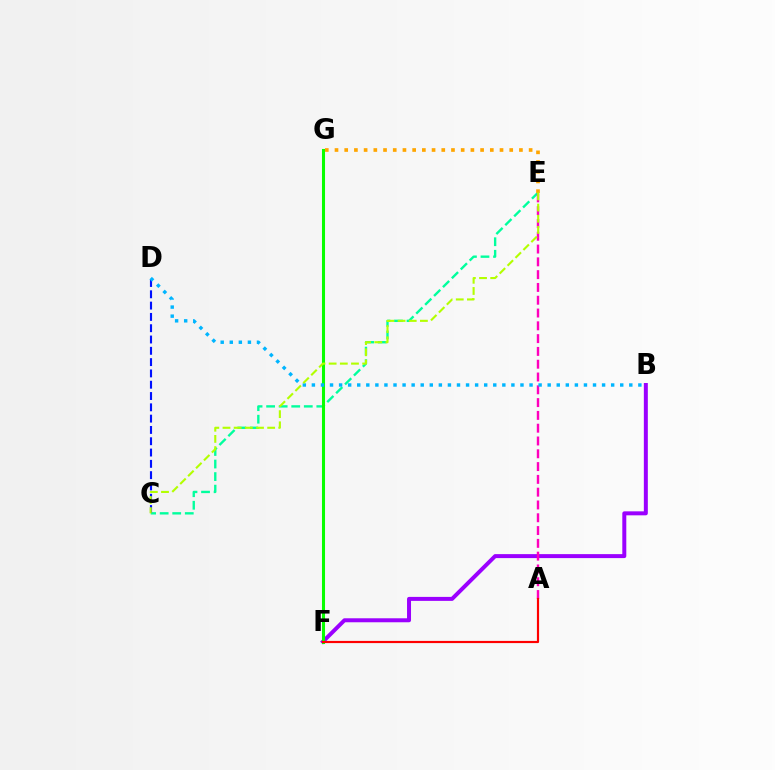{('C', 'E'): [{'color': '#00ff9d', 'line_style': 'dashed', 'thickness': 1.71}, {'color': '#b3ff00', 'line_style': 'dashed', 'thickness': 1.52}], ('C', 'D'): [{'color': '#0010ff', 'line_style': 'dashed', 'thickness': 1.54}], ('B', 'F'): [{'color': '#9b00ff', 'line_style': 'solid', 'thickness': 2.87}], ('A', 'E'): [{'color': '#ff00bd', 'line_style': 'dashed', 'thickness': 1.74}], ('F', 'G'): [{'color': '#08ff00', 'line_style': 'solid', 'thickness': 2.21}], ('E', 'G'): [{'color': '#ffa500', 'line_style': 'dotted', 'thickness': 2.64}], ('A', 'F'): [{'color': '#ff0000', 'line_style': 'solid', 'thickness': 1.57}], ('B', 'D'): [{'color': '#00b5ff', 'line_style': 'dotted', 'thickness': 2.46}]}